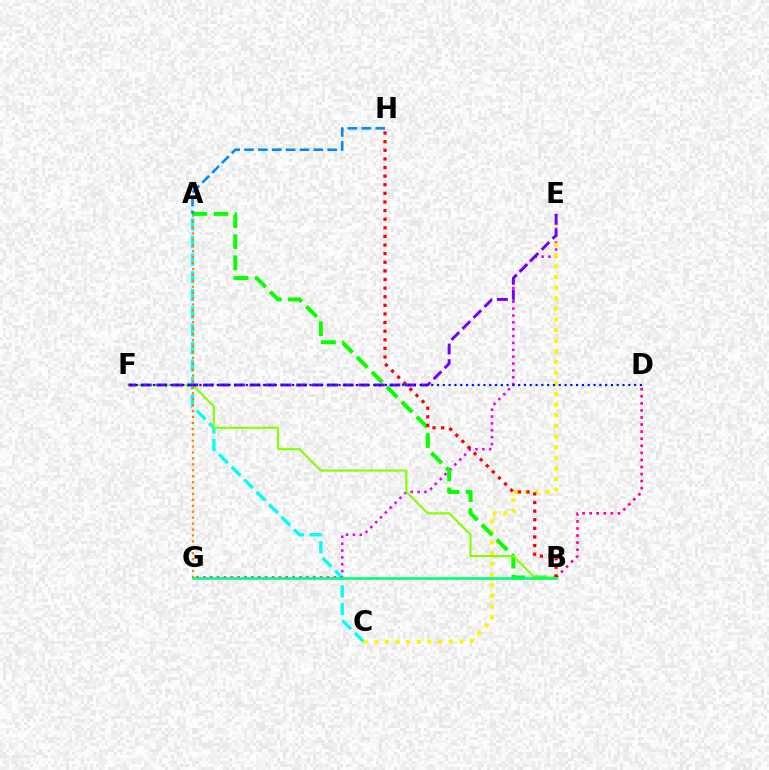{('A', 'C'): [{'color': '#00fff6', 'line_style': 'dashed', 'thickness': 2.4}], ('E', 'G'): [{'color': '#ee00ff', 'line_style': 'dotted', 'thickness': 1.87}], ('C', 'E'): [{'color': '#fcf500', 'line_style': 'dotted', 'thickness': 2.89}], ('B', 'D'): [{'color': '#ff0094', 'line_style': 'dotted', 'thickness': 1.92}], ('A', 'G'): [{'color': '#ff7c00', 'line_style': 'dotted', 'thickness': 1.61}], ('A', 'B'): [{'color': '#08ff00', 'line_style': 'dashed', 'thickness': 2.86}], ('B', 'F'): [{'color': '#84ff00', 'line_style': 'solid', 'thickness': 1.54}], ('B', 'H'): [{'color': '#ff0000', 'line_style': 'dotted', 'thickness': 2.34}], ('B', 'G'): [{'color': '#00ff74', 'line_style': 'solid', 'thickness': 1.88}], ('E', 'F'): [{'color': '#7200ff', 'line_style': 'dashed', 'thickness': 2.11}], ('A', 'H'): [{'color': '#008cff', 'line_style': 'dashed', 'thickness': 1.88}], ('D', 'F'): [{'color': '#0010ff', 'line_style': 'dotted', 'thickness': 1.57}]}